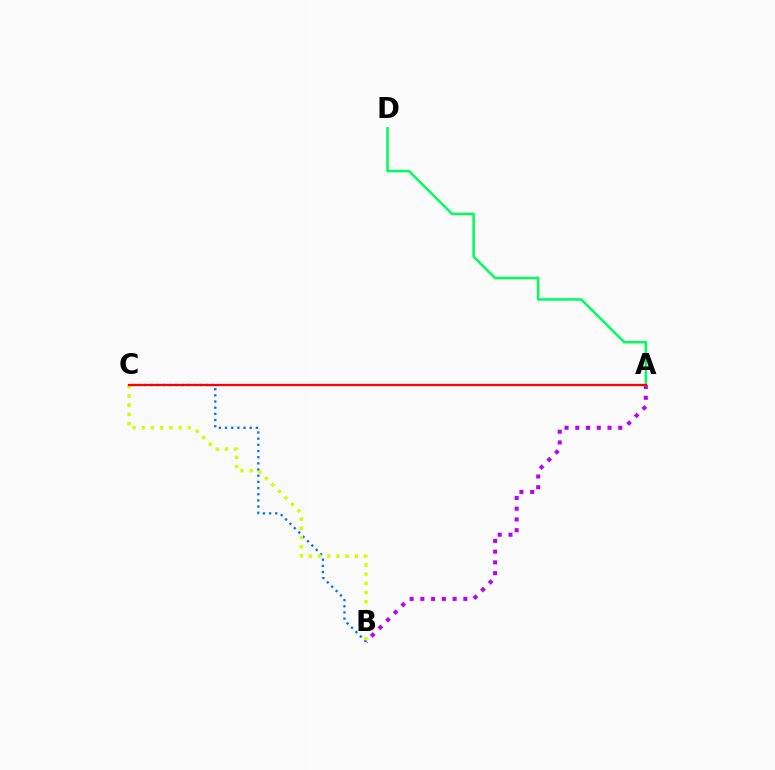{('B', 'C'): [{'color': '#0074ff', 'line_style': 'dotted', 'thickness': 1.68}, {'color': '#d1ff00', 'line_style': 'dotted', 'thickness': 2.5}], ('A', 'B'): [{'color': '#b900ff', 'line_style': 'dotted', 'thickness': 2.92}], ('A', 'D'): [{'color': '#00ff5c', 'line_style': 'solid', 'thickness': 1.83}], ('A', 'C'): [{'color': '#ff0000', 'line_style': 'solid', 'thickness': 1.62}]}